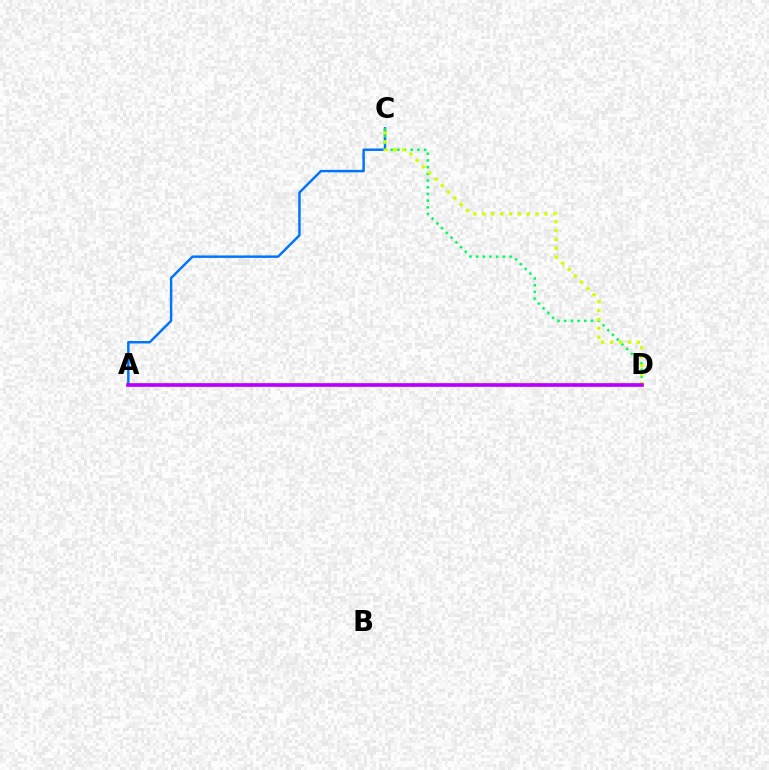{('A', 'C'): [{'color': '#0074ff', 'line_style': 'solid', 'thickness': 1.77}], ('C', 'D'): [{'color': '#00ff5c', 'line_style': 'dotted', 'thickness': 1.82}, {'color': '#d1ff00', 'line_style': 'dotted', 'thickness': 2.41}], ('A', 'D'): [{'color': '#ff0000', 'line_style': 'dotted', 'thickness': 1.63}, {'color': '#b900ff', 'line_style': 'solid', 'thickness': 2.65}]}